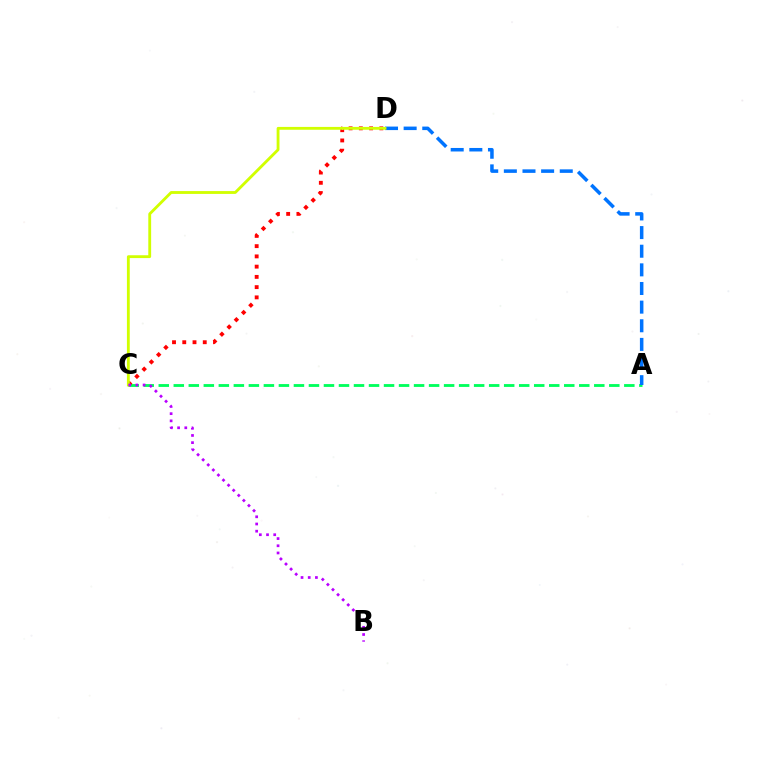{('A', 'C'): [{'color': '#00ff5c', 'line_style': 'dashed', 'thickness': 2.04}], ('A', 'D'): [{'color': '#0074ff', 'line_style': 'dashed', 'thickness': 2.53}], ('C', 'D'): [{'color': '#ff0000', 'line_style': 'dotted', 'thickness': 2.78}, {'color': '#d1ff00', 'line_style': 'solid', 'thickness': 2.04}], ('B', 'C'): [{'color': '#b900ff', 'line_style': 'dotted', 'thickness': 1.95}]}